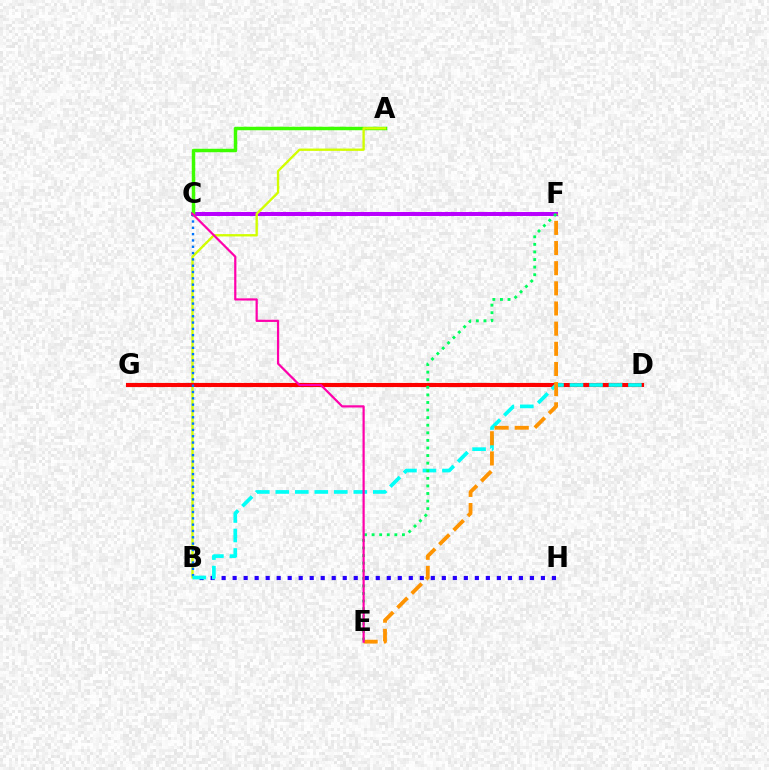{('C', 'F'): [{'color': '#b900ff', 'line_style': 'solid', 'thickness': 2.86}], ('A', 'C'): [{'color': '#3dff00', 'line_style': 'solid', 'thickness': 2.49}], ('A', 'B'): [{'color': '#d1ff00', 'line_style': 'solid', 'thickness': 1.7}], ('D', 'G'): [{'color': '#ff0000', 'line_style': 'solid', 'thickness': 2.96}], ('B', 'H'): [{'color': '#2500ff', 'line_style': 'dotted', 'thickness': 2.99}], ('B', 'C'): [{'color': '#0074ff', 'line_style': 'dotted', 'thickness': 1.72}], ('B', 'D'): [{'color': '#00fff6', 'line_style': 'dashed', 'thickness': 2.65}], ('E', 'F'): [{'color': '#ff9400', 'line_style': 'dashed', 'thickness': 2.74}, {'color': '#00ff5c', 'line_style': 'dotted', 'thickness': 2.06}], ('C', 'E'): [{'color': '#ff00ac', 'line_style': 'solid', 'thickness': 1.59}]}